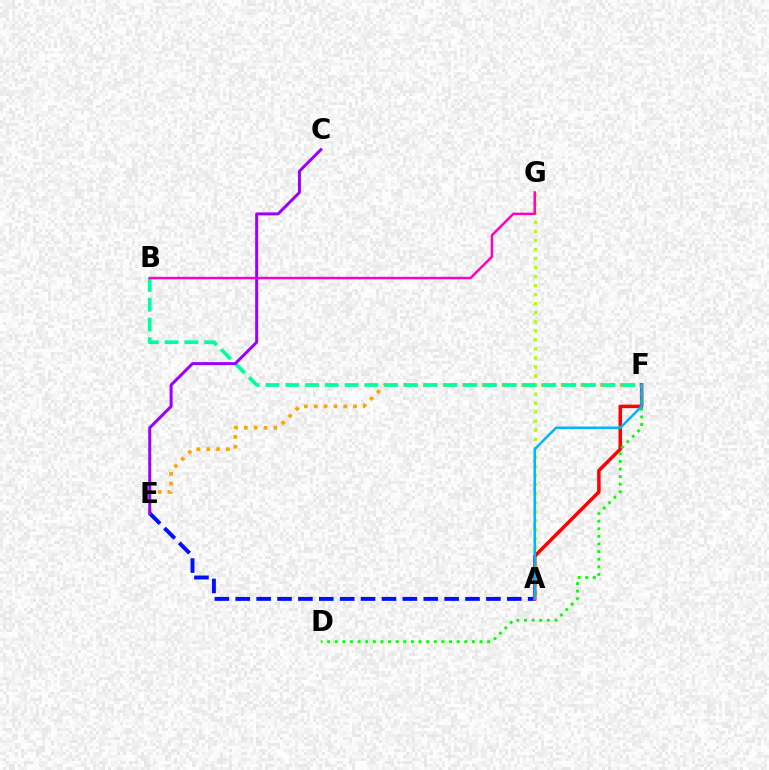{('A', 'G'): [{'color': '#b3ff00', 'line_style': 'dotted', 'thickness': 2.46}], ('E', 'F'): [{'color': '#ffa500', 'line_style': 'dotted', 'thickness': 2.67}], ('A', 'E'): [{'color': '#0010ff', 'line_style': 'dashed', 'thickness': 2.84}], ('B', 'F'): [{'color': '#00ff9d', 'line_style': 'dashed', 'thickness': 2.69}], ('B', 'G'): [{'color': '#ff00bd', 'line_style': 'solid', 'thickness': 1.77}], ('C', 'E'): [{'color': '#9b00ff', 'line_style': 'solid', 'thickness': 2.15}], ('A', 'F'): [{'color': '#ff0000', 'line_style': 'solid', 'thickness': 2.52}, {'color': '#00b5ff', 'line_style': 'solid', 'thickness': 1.8}], ('D', 'F'): [{'color': '#08ff00', 'line_style': 'dotted', 'thickness': 2.07}]}